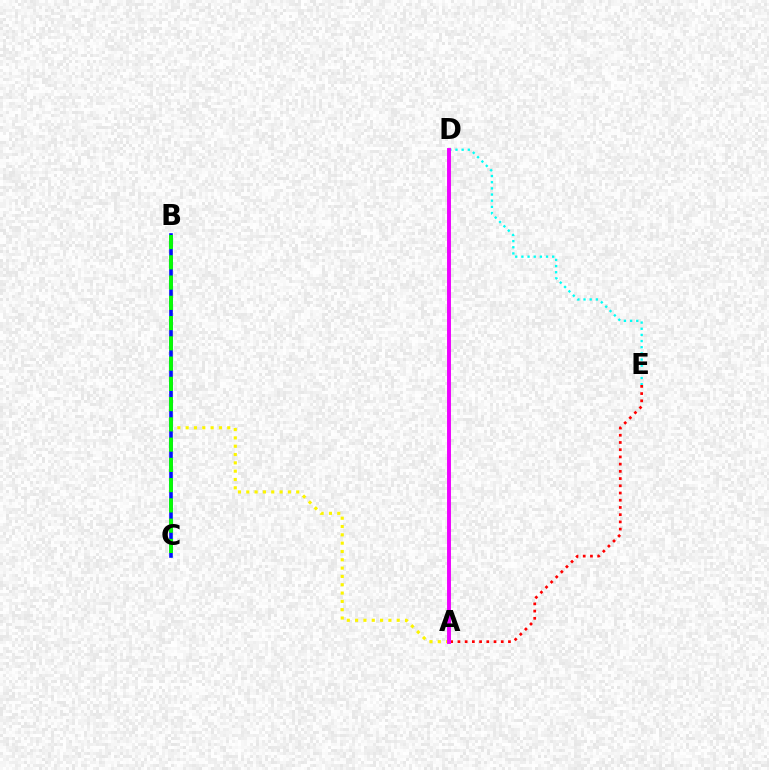{('A', 'B'): [{'color': '#fcf500', 'line_style': 'dotted', 'thickness': 2.26}], ('D', 'E'): [{'color': '#00fff6', 'line_style': 'dotted', 'thickness': 1.67}], ('A', 'E'): [{'color': '#ff0000', 'line_style': 'dotted', 'thickness': 1.96}], ('B', 'C'): [{'color': '#0010ff', 'line_style': 'solid', 'thickness': 2.6}, {'color': '#08ff00', 'line_style': 'dashed', 'thickness': 2.75}], ('A', 'D'): [{'color': '#ee00ff', 'line_style': 'solid', 'thickness': 2.81}]}